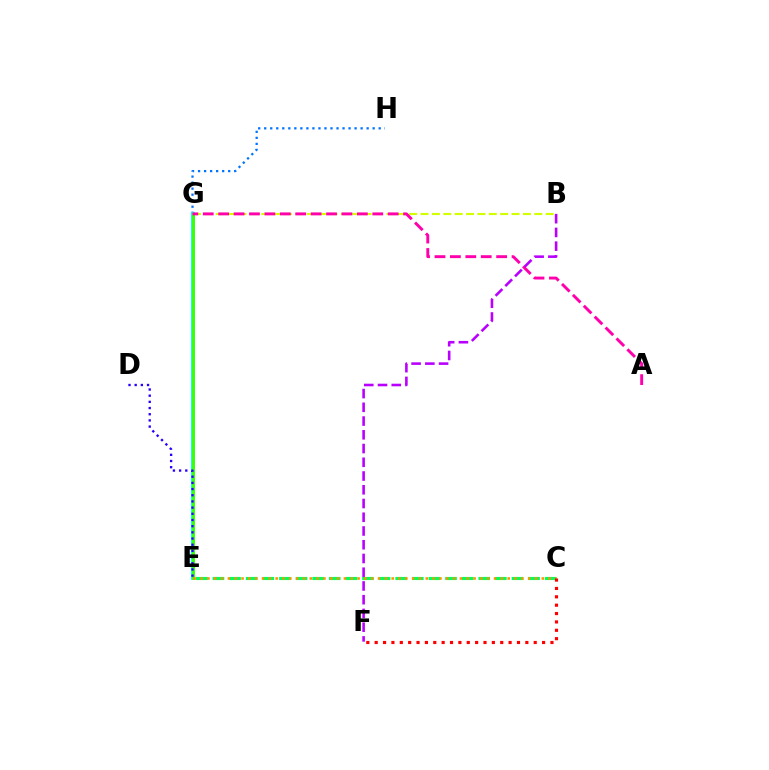{('B', 'G'): [{'color': '#d1ff00', 'line_style': 'dashed', 'thickness': 1.55}], ('G', 'H'): [{'color': '#0074ff', 'line_style': 'dotted', 'thickness': 1.64}], ('E', 'G'): [{'color': '#00fff6', 'line_style': 'solid', 'thickness': 2.81}, {'color': '#3dff00', 'line_style': 'solid', 'thickness': 2.02}], ('C', 'E'): [{'color': '#00ff5c', 'line_style': 'dashed', 'thickness': 2.26}, {'color': '#ff9400', 'line_style': 'dotted', 'thickness': 1.85}], ('A', 'G'): [{'color': '#ff00ac', 'line_style': 'dashed', 'thickness': 2.09}], ('B', 'F'): [{'color': '#b900ff', 'line_style': 'dashed', 'thickness': 1.87}], ('D', 'E'): [{'color': '#2500ff', 'line_style': 'dotted', 'thickness': 1.68}], ('C', 'F'): [{'color': '#ff0000', 'line_style': 'dotted', 'thickness': 2.27}]}